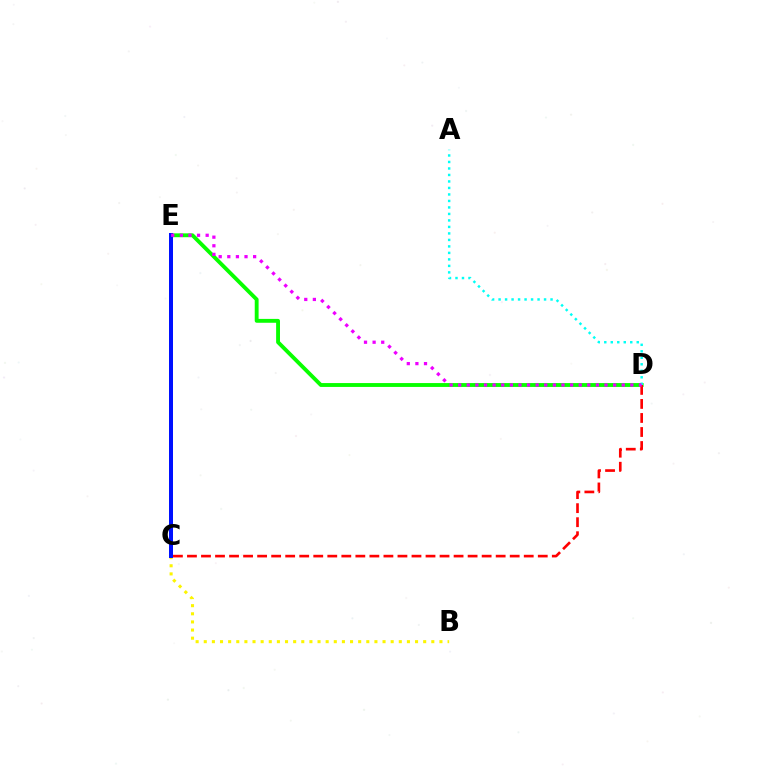{('D', 'E'): [{'color': '#08ff00', 'line_style': 'solid', 'thickness': 2.78}, {'color': '#ee00ff', 'line_style': 'dotted', 'thickness': 2.34}], ('A', 'D'): [{'color': '#00fff6', 'line_style': 'dotted', 'thickness': 1.76}], ('C', 'D'): [{'color': '#ff0000', 'line_style': 'dashed', 'thickness': 1.91}], ('B', 'C'): [{'color': '#fcf500', 'line_style': 'dotted', 'thickness': 2.21}], ('C', 'E'): [{'color': '#0010ff', 'line_style': 'solid', 'thickness': 2.87}]}